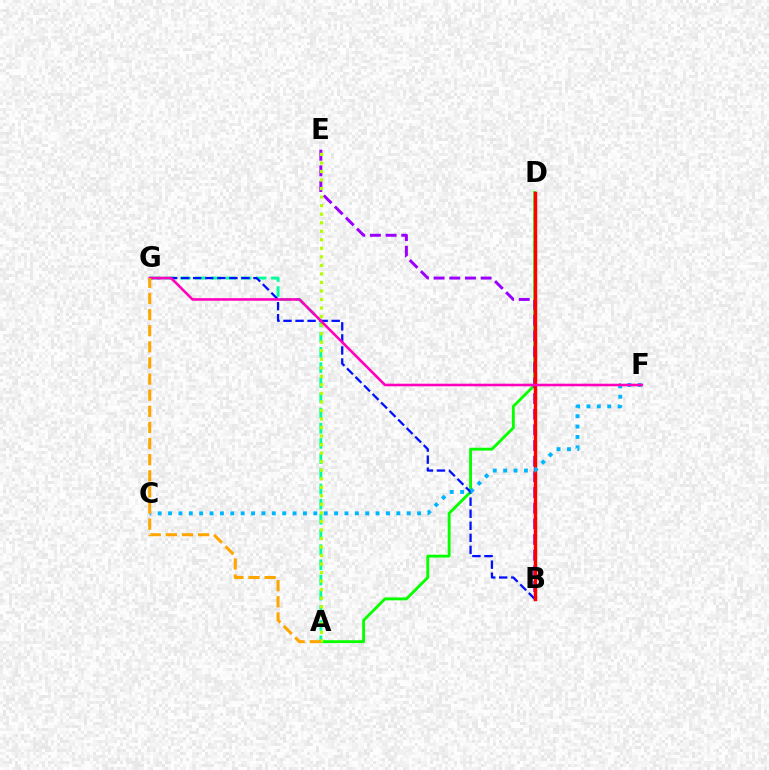{('A', 'D'): [{'color': '#08ff00', 'line_style': 'solid', 'thickness': 2.07}], ('A', 'G'): [{'color': '#00ff9d', 'line_style': 'dashed', 'thickness': 2.06}, {'color': '#ffa500', 'line_style': 'dashed', 'thickness': 2.19}], ('B', 'E'): [{'color': '#9b00ff', 'line_style': 'dashed', 'thickness': 2.13}], ('B', 'G'): [{'color': '#0010ff', 'line_style': 'dashed', 'thickness': 1.64}], ('B', 'D'): [{'color': '#ff0000', 'line_style': 'solid', 'thickness': 2.47}], ('C', 'F'): [{'color': '#00b5ff', 'line_style': 'dotted', 'thickness': 2.82}], ('A', 'E'): [{'color': '#b3ff00', 'line_style': 'dotted', 'thickness': 2.32}], ('F', 'G'): [{'color': '#ff00bd', 'line_style': 'solid', 'thickness': 1.86}]}